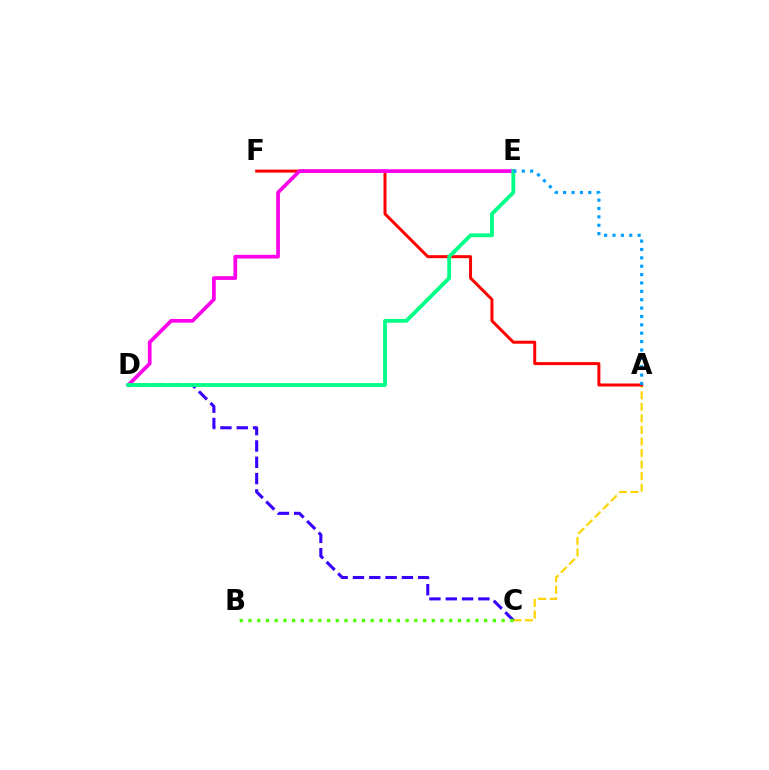{('A', 'C'): [{'color': '#ffd500', 'line_style': 'dashed', 'thickness': 1.57}], ('C', 'D'): [{'color': '#3700ff', 'line_style': 'dashed', 'thickness': 2.22}], ('B', 'C'): [{'color': '#4fff00', 'line_style': 'dotted', 'thickness': 2.37}], ('A', 'F'): [{'color': '#ff0000', 'line_style': 'solid', 'thickness': 2.15}], ('D', 'E'): [{'color': '#ff00ed', 'line_style': 'solid', 'thickness': 2.66}, {'color': '#00ff86', 'line_style': 'solid', 'thickness': 2.77}], ('A', 'E'): [{'color': '#009eff', 'line_style': 'dotted', 'thickness': 2.28}]}